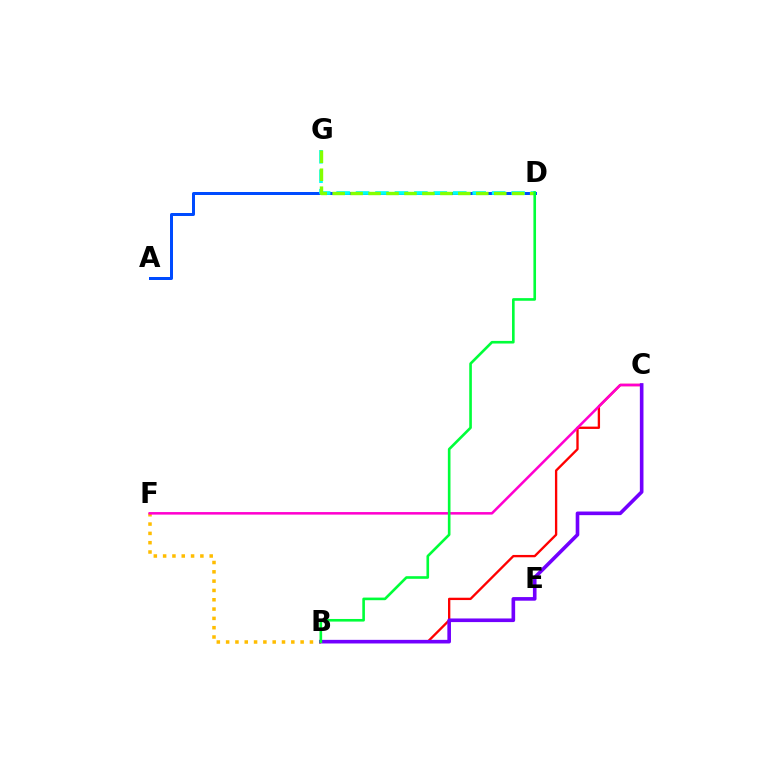{('A', 'D'): [{'color': '#004bff', 'line_style': 'solid', 'thickness': 2.15}], ('B', 'C'): [{'color': '#ff0000', 'line_style': 'solid', 'thickness': 1.68}, {'color': '#7200ff', 'line_style': 'solid', 'thickness': 2.61}], ('B', 'F'): [{'color': '#ffbd00', 'line_style': 'dotted', 'thickness': 2.53}], ('C', 'F'): [{'color': '#ff00cf', 'line_style': 'solid', 'thickness': 1.83}], ('D', 'G'): [{'color': '#00fff6', 'line_style': 'dashed', 'thickness': 2.64}, {'color': '#84ff00', 'line_style': 'dashed', 'thickness': 2.44}], ('B', 'D'): [{'color': '#00ff39', 'line_style': 'solid', 'thickness': 1.89}]}